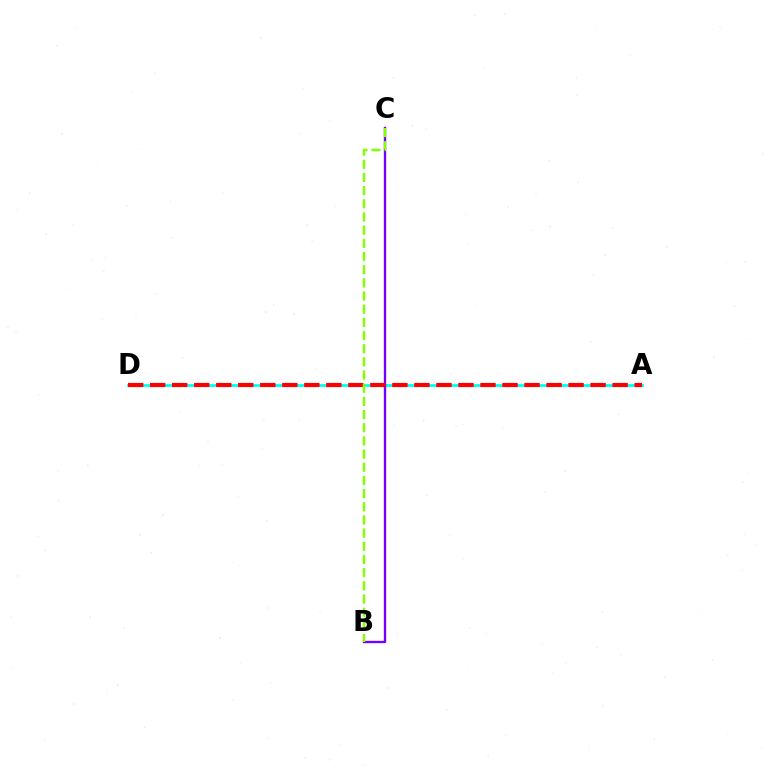{('A', 'D'): [{'color': '#00fff6', 'line_style': 'solid', 'thickness': 2.0}, {'color': '#ff0000', 'line_style': 'dashed', 'thickness': 2.99}], ('B', 'C'): [{'color': '#7200ff', 'line_style': 'solid', 'thickness': 1.69}, {'color': '#84ff00', 'line_style': 'dashed', 'thickness': 1.79}]}